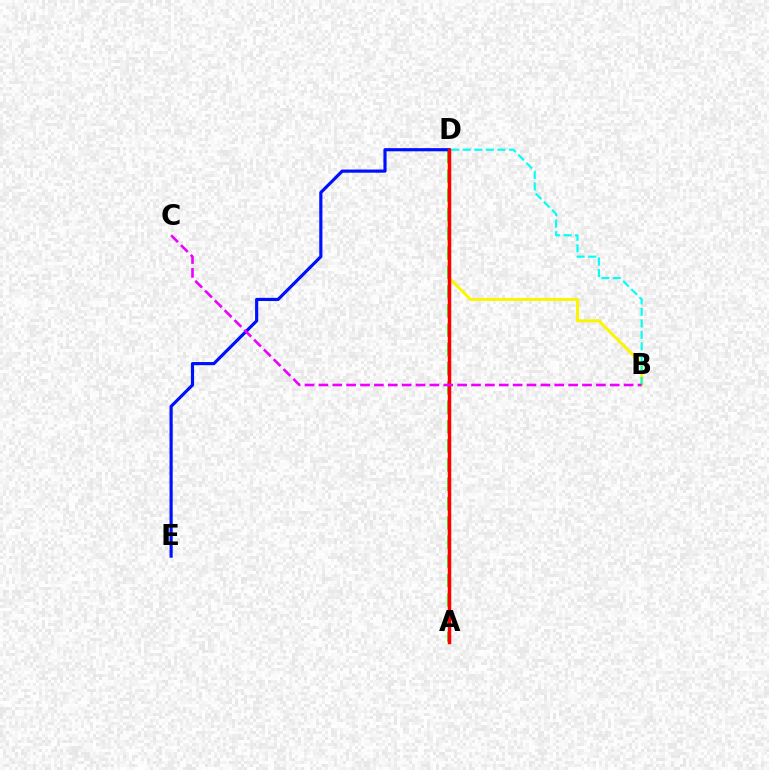{('B', 'D'): [{'color': '#fcf500', 'line_style': 'solid', 'thickness': 2.13}, {'color': '#00fff6', 'line_style': 'dashed', 'thickness': 1.56}], ('A', 'D'): [{'color': '#08ff00', 'line_style': 'dashed', 'thickness': 2.62}, {'color': '#ff0000', 'line_style': 'solid', 'thickness': 2.51}], ('D', 'E'): [{'color': '#0010ff', 'line_style': 'solid', 'thickness': 2.28}], ('B', 'C'): [{'color': '#ee00ff', 'line_style': 'dashed', 'thickness': 1.88}]}